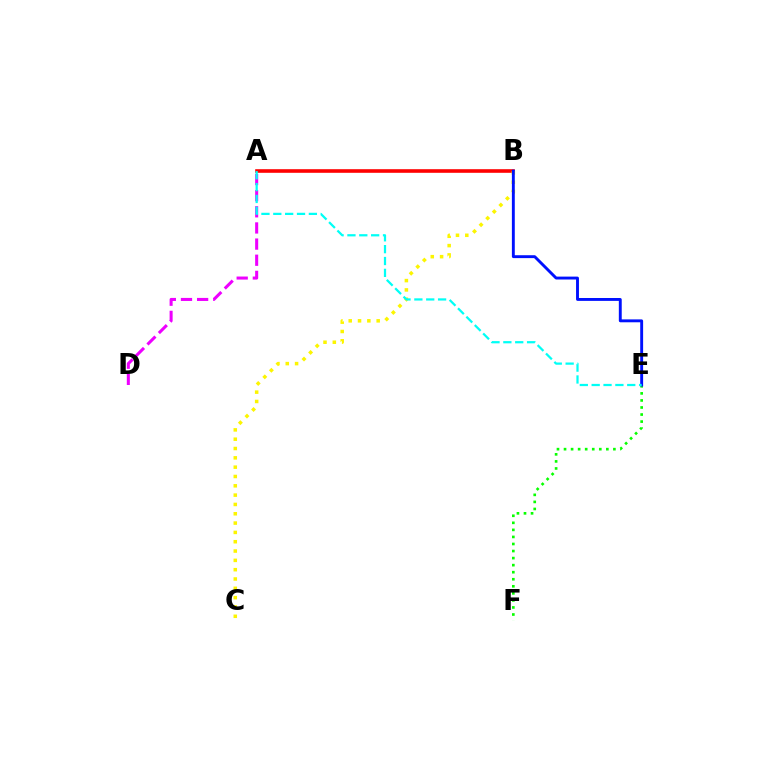{('A', 'D'): [{'color': '#ee00ff', 'line_style': 'dashed', 'thickness': 2.19}], ('A', 'B'): [{'color': '#ff0000', 'line_style': 'solid', 'thickness': 2.59}], ('E', 'F'): [{'color': '#08ff00', 'line_style': 'dotted', 'thickness': 1.92}], ('B', 'C'): [{'color': '#fcf500', 'line_style': 'dotted', 'thickness': 2.53}], ('B', 'E'): [{'color': '#0010ff', 'line_style': 'solid', 'thickness': 2.09}], ('A', 'E'): [{'color': '#00fff6', 'line_style': 'dashed', 'thickness': 1.61}]}